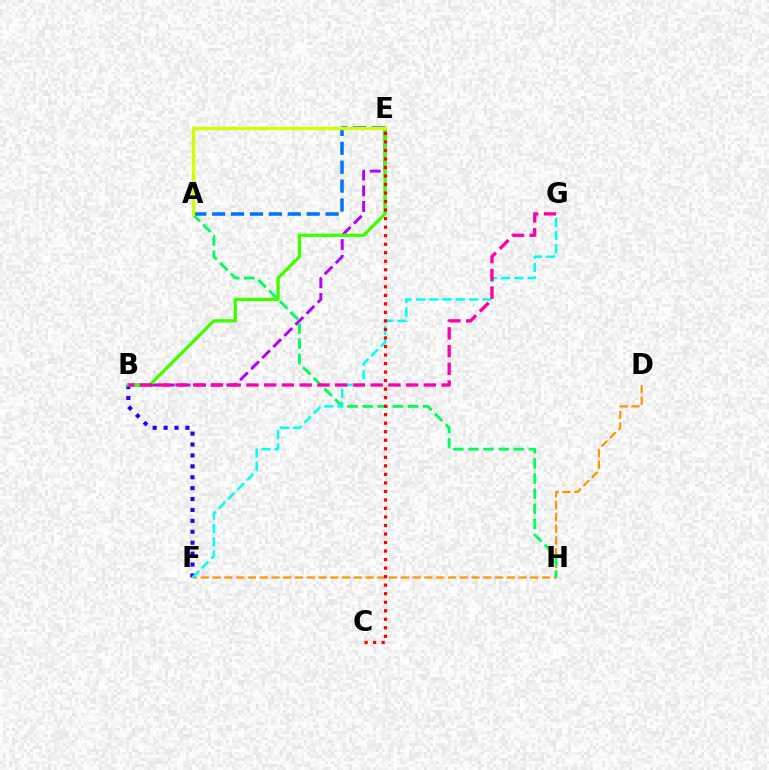{('D', 'F'): [{'color': '#ff9400', 'line_style': 'dashed', 'thickness': 1.6}], ('B', 'F'): [{'color': '#2500ff', 'line_style': 'dotted', 'thickness': 2.96}], ('B', 'E'): [{'color': '#b900ff', 'line_style': 'dashed', 'thickness': 2.13}, {'color': '#3dff00', 'line_style': 'solid', 'thickness': 2.38}], ('A', 'H'): [{'color': '#00ff5c', 'line_style': 'dashed', 'thickness': 2.05}], ('F', 'G'): [{'color': '#00fff6', 'line_style': 'dashed', 'thickness': 1.81}], ('C', 'E'): [{'color': '#ff0000', 'line_style': 'dotted', 'thickness': 2.32}], ('A', 'E'): [{'color': '#0074ff', 'line_style': 'dashed', 'thickness': 2.57}, {'color': '#d1ff00', 'line_style': 'solid', 'thickness': 2.4}], ('B', 'G'): [{'color': '#ff00ac', 'line_style': 'dashed', 'thickness': 2.41}]}